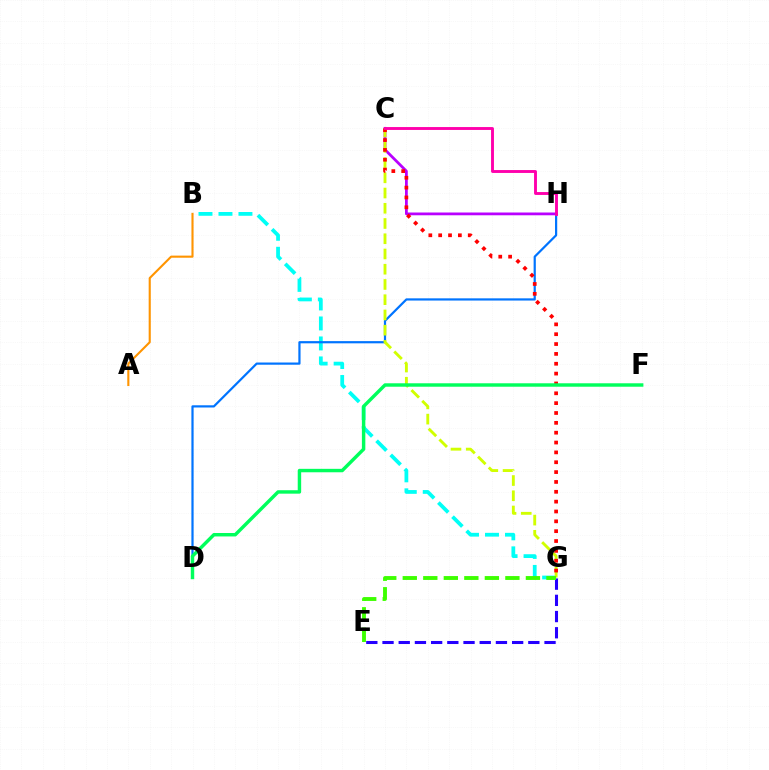{('E', 'G'): [{'color': '#2500ff', 'line_style': 'dashed', 'thickness': 2.2}, {'color': '#3dff00', 'line_style': 'dashed', 'thickness': 2.79}], ('B', 'G'): [{'color': '#00fff6', 'line_style': 'dashed', 'thickness': 2.72}], ('C', 'H'): [{'color': '#b900ff', 'line_style': 'solid', 'thickness': 2.0}, {'color': '#ff00ac', 'line_style': 'solid', 'thickness': 2.08}], ('D', 'H'): [{'color': '#0074ff', 'line_style': 'solid', 'thickness': 1.59}], ('C', 'G'): [{'color': '#d1ff00', 'line_style': 'dashed', 'thickness': 2.07}, {'color': '#ff0000', 'line_style': 'dotted', 'thickness': 2.68}], ('A', 'B'): [{'color': '#ff9400', 'line_style': 'solid', 'thickness': 1.52}], ('D', 'F'): [{'color': '#00ff5c', 'line_style': 'solid', 'thickness': 2.48}]}